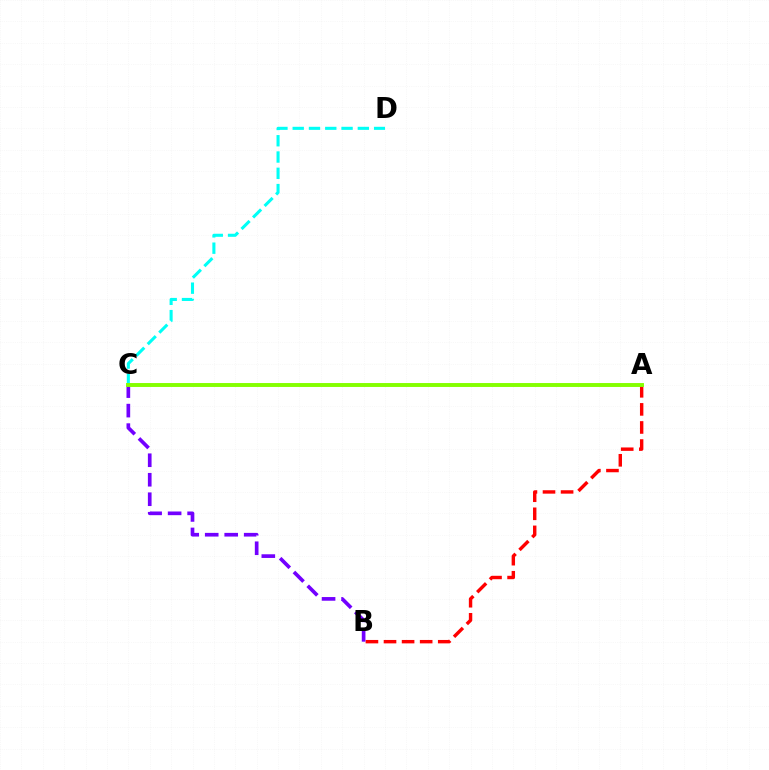{('A', 'B'): [{'color': '#ff0000', 'line_style': 'dashed', 'thickness': 2.46}], ('C', 'D'): [{'color': '#00fff6', 'line_style': 'dashed', 'thickness': 2.21}], ('B', 'C'): [{'color': '#7200ff', 'line_style': 'dashed', 'thickness': 2.65}], ('A', 'C'): [{'color': '#84ff00', 'line_style': 'solid', 'thickness': 2.82}]}